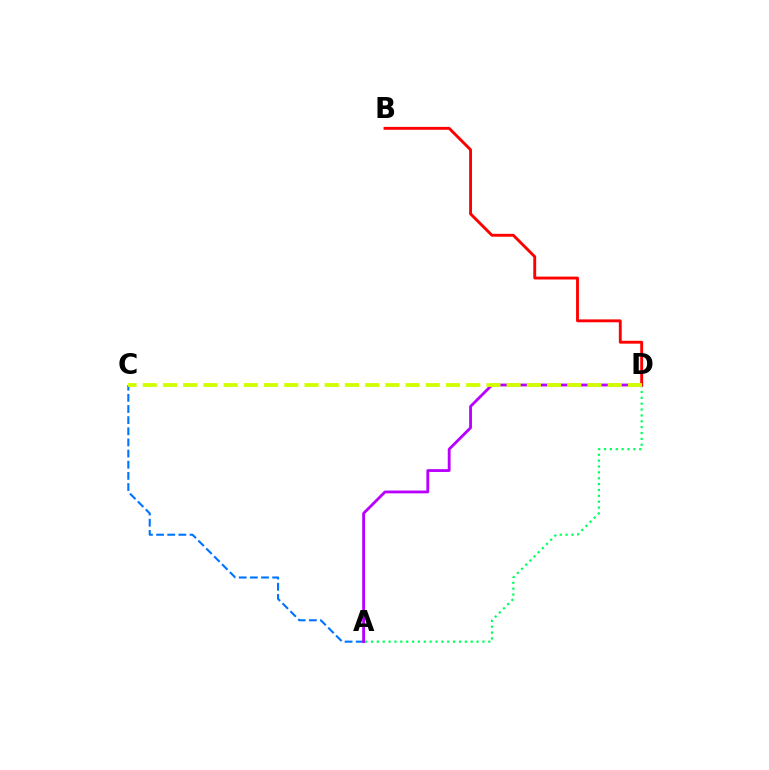{('A', 'D'): [{'color': '#00ff5c', 'line_style': 'dotted', 'thickness': 1.59}, {'color': '#b900ff', 'line_style': 'solid', 'thickness': 2.03}], ('A', 'C'): [{'color': '#0074ff', 'line_style': 'dashed', 'thickness': 1.51}], ('B', 'D'): [{'color': '#ff0000', 'line_style': 'solid', 'thickness': 2.07}], ('C', 'D'): [{'color': '#d1ff00', 'line_style': 'dashed', 'thickness': 2.75}]}